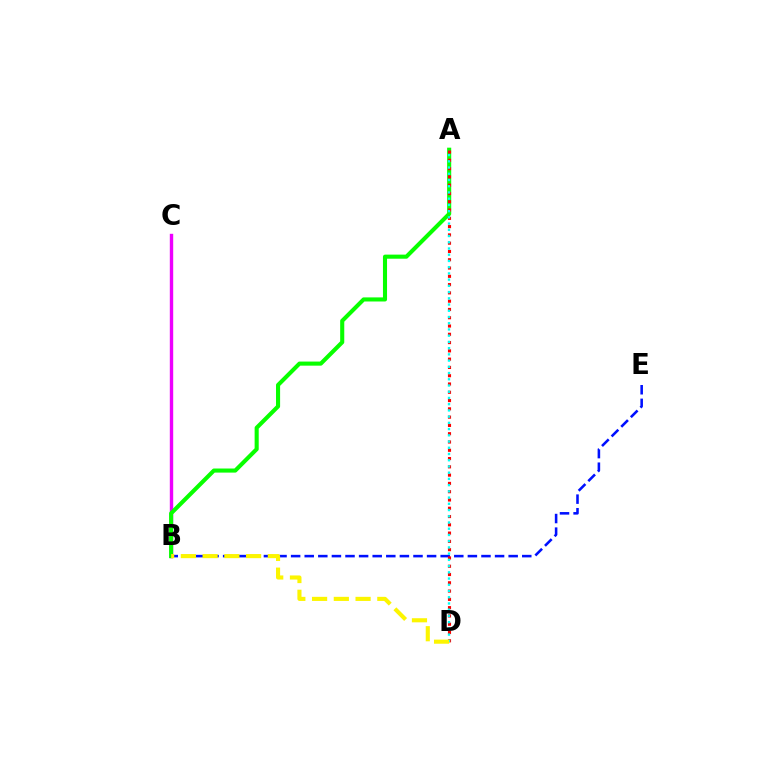{('B', 'C'): [{'color': '#ee00ff', 'line_style': 'solid', 'thickness': 2.44}], ('A', 'B'): [{'color': '#08ff00', 'line_style': 'solid', 'thickness': 2.94}], ('B', 'E'): [{'color': '#0010ff', 'line_style': 'dashed', 'thickness': 1.85}], ('A', 'D'): [{'color': '#ff0000', 'line_style': 'dotted', 'thickness': 2.25}, {'color': '#00fff6', 'line_style': 'dotted', 'thickness': 1.69}], ('B', 'D'): [{'color': '#fcf500', 'line_style': 'dashed', 'thickness': 2.95}]}